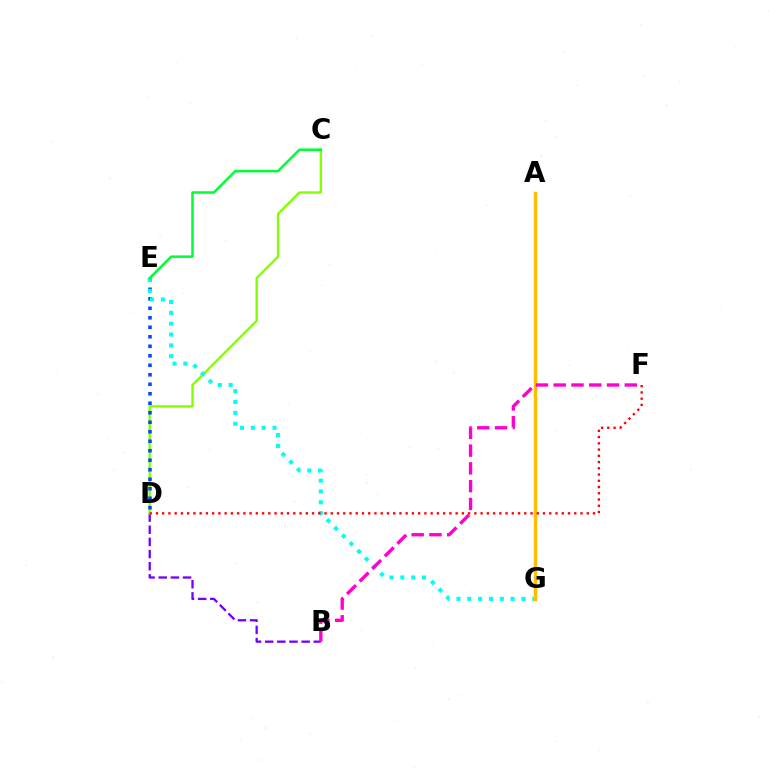{('B', 'D'): [{'color': '#7200ff', 'line_style': 'dashed', 'thickness': 1.65}], ('C', 'D'): [{'color': '#84ff00', 'line_style': 'solid', 'thickness': 1.7}], ('D', 'E'): [{'color': '#004bff', 'line_style': 'dotted', 'thickness': 2.58}], ('E', 'G'): [{'color': '#00fff6', 'line_style': 'dotted', 'thickness': 2.94}], ('C', 'E'): [{'color': '#00ff39', 'line_style': 'solid', 'thickness': 1.84}], ('A', 'G'): [{'color': '#ffbd00', 'line_style': 'solid', 'thickness': 2.46}], ('B', 'F'): [{'color': '#ff00cf', 'line_style': 'dashed', 'thickness': 2.42}], ('D', 'F'): [{'color': '#ff0000', 'line_style': 'dotted', 'thickness': 1.7}]}